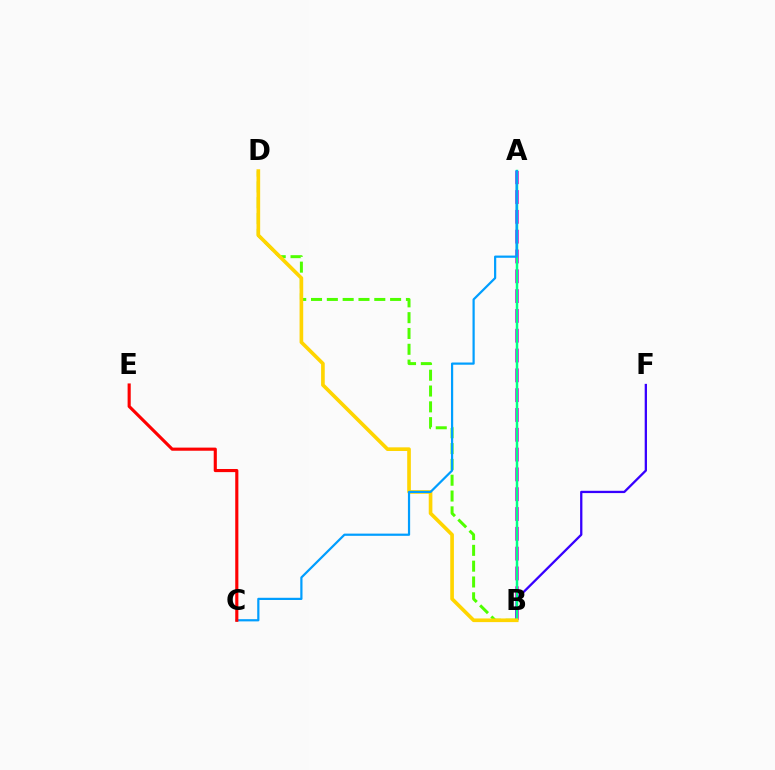{('A', 'B'): [{'color': '#ff00ed', 'line_style': 'dashed', 'thickness': 2.69}, {'color': '#00ff86', 'line_style': 'solid', 'thickness': 1.79}], ('B', 'F'): [{'color': '#3700ff', 'line_style': 'solid', 'thickness': 1.65}], ('B', 'D'): [{'color': '#4fff00', 'line_style': 'dashed', 'thickness': 2.15}, {'color': '#ffd500', 'line_style': 'solid', 'thickness': 2.63}], ('A', 'C'): [{'color': '#009eff', 'line_style': 'solid', 'thickness': 1.59}], ('C', 'E'): [{'color': '#ff0000', 'line_style': 'solid', 'thickness': 2.25}]}